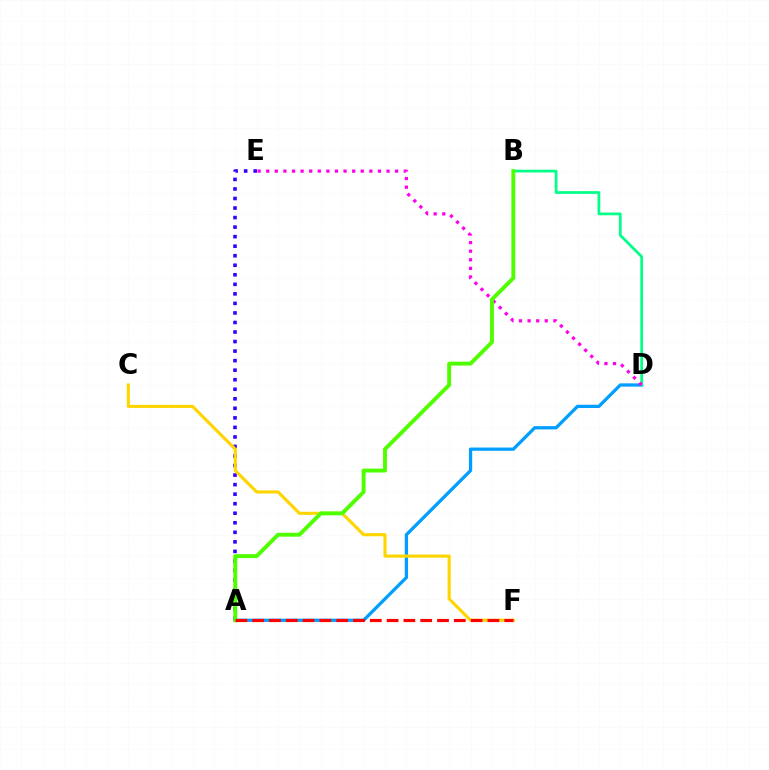{('A', 'D'): [{'color': '#009eff', 'line_style': 'solid', 'thickness': 2.35}], ('B', 'D'): [{'color': '#00ff86', 'line_style': 'solid', 'thickness': 1.97}], ('A', 'E'): [{'color': '#3700ff', 'line_style': 'dotted', 'thickness': 2.59}], ('C', 'F'): [{'color': '#ffd500', 'line_style': 'solid', 'thickness': 2.24}], ('D', 'E'): [{'color': '#ff00ed', 'line_style': 'dotted', 'thickness': 2.34}], ('A', 'B'): [{'color': '#4fff00', 'line_style': 'solid', 'thickness': 2.81}], ('A', 'F'): [{'color': '#ff0000', 'line_style': 'dashed', 'thickness': 2.28}]}